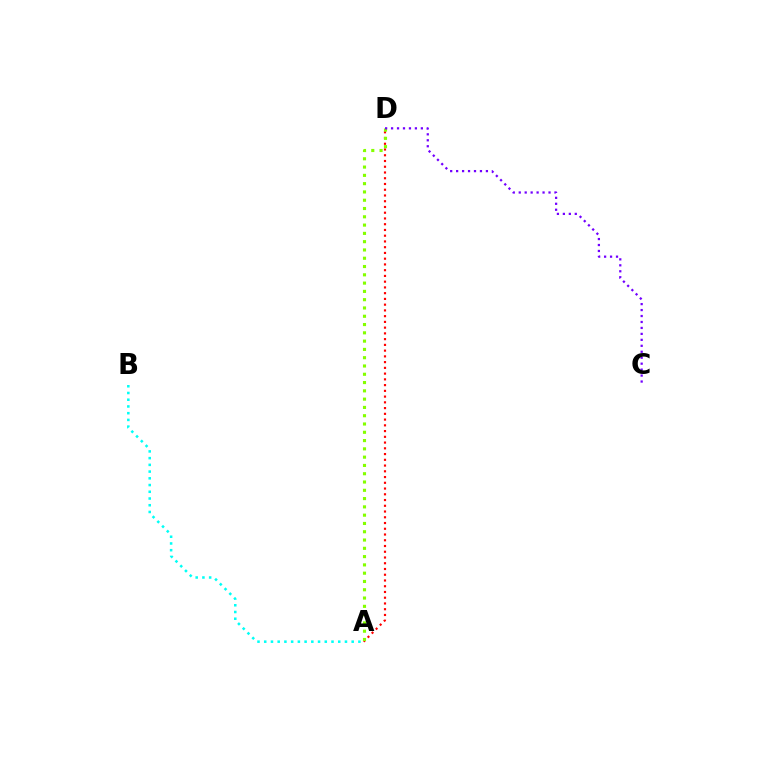{('A', 'D'): [{'color': '#ff0000', 'line_style': 'dotted', 'thickness': 1.56}, {'color': '#84ff00', 'line_style': 'dotted', 'thickness': 2.25}], ('C', 'D'): [{'color': '#7200ff', 'line_style': 'dotted', 'thickness': 1.62}], ('A', 'B'): [{'color': '#00fff6', 'line_style': 'dotted', 'thickness': 1.83}]}